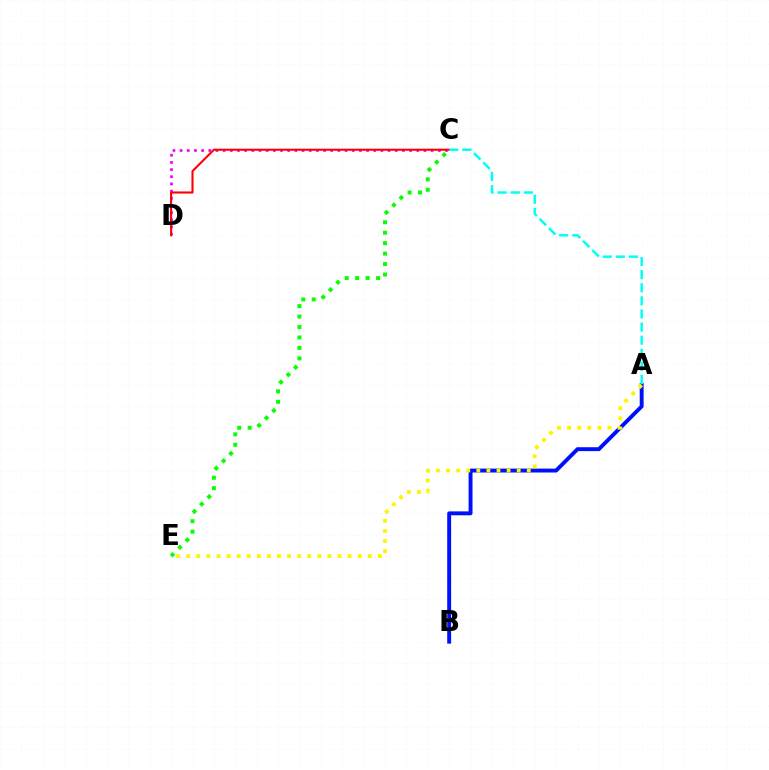{('A', 'B'): [{'color': '#0010ff', 'line_style': 'solid', 'thickness': 2.81}], ('A', 'E'): [{'color': '#fcf500', 'line_style': 'dotted', 'thickness': 2.74}], ('C', 'D'): [{'color': '#ee00ff', 'line_style': 'dotted', 'thickness': 1.95}, {'color': '#ff0000', 'line_style': 'solid', 'thickness': 1.5}], ('C', 'E'): [{'color': '#08ff00', 'line_style': 'dotted', 'thickness': 2.84}], ('A', 'C'): [{'color': '#00fff6', 'line_style': 'dashed', 'thickness': 1.78}]}